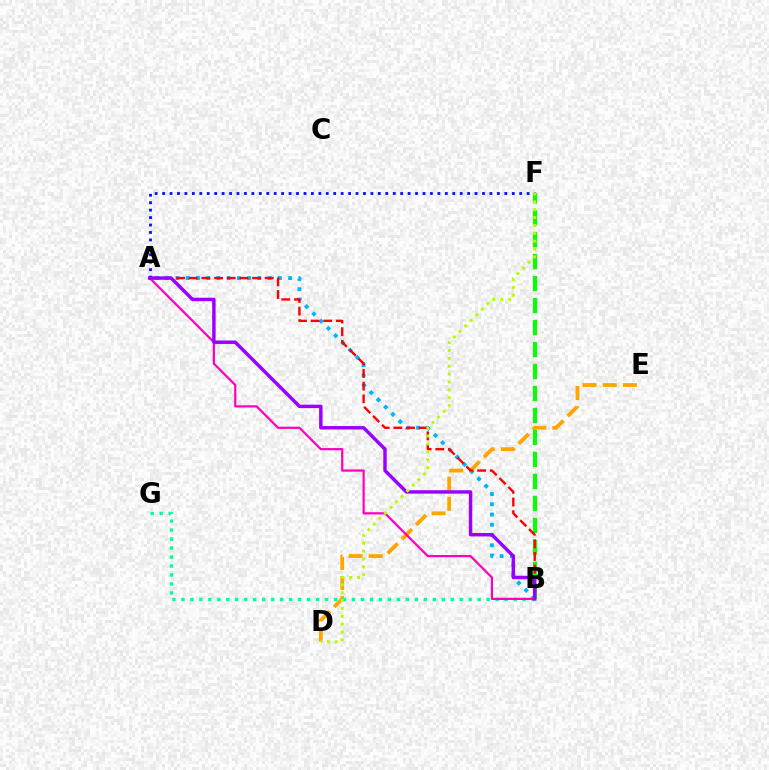{('A', 'B'): [{'color': '#00b5ff', 'line_style': 'dotted', 'thickness': 2.78}, {'color': '#ff0000', 'line_style': 'dashed', 'thickness': 1.72}, {'color': '#ff00bd', 'line_style': 'solid', 'thickness': 1.59}, {'color': '#9b00ff', 'line_style': 'solid', 'thickness': 2.48}], ('A', 'F'): [{'color': '#0010ff', 'line_style': 'dotted', 'thickness': 2.02}], ('D', 'E'): [{'color': '#ffa500', 'line_style': 'dashed', 'thickness': 2.74}], ('B', 'F'): [{'color': '#08ff00', 'line_style': 'dashed', 'thickness': 2.99}], ('B', 'G'): [{'color': '#00ff9d', 'line_style': 'dotted', 'thickness': 2.44}], ('D', 'F'): [{'color': '#b3ff00', 'line_style': 'dotted', 'thickness': 2.14}]}